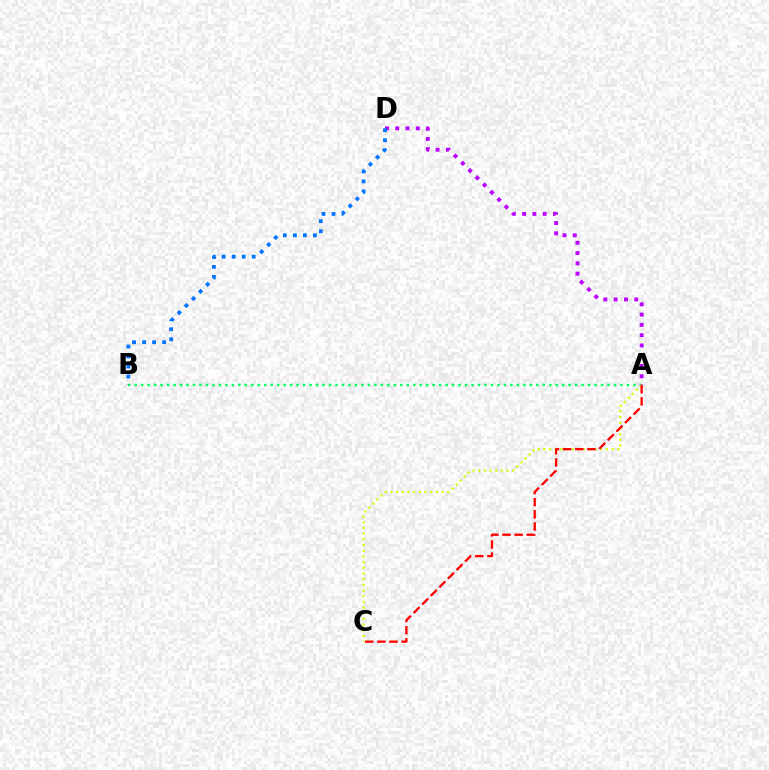{('A', 'B'): [{'color': '#00ff5c', 'line_style': 'dotted', 'thickness': 1.76}], ('A', 'C'): [{'color': '#d1ff00', 'line_style': 'dotted', 'thickness': 1.55}, {'color': '#ff0000', 'line_style': 'dashed', 'thickness': 1.65}], ('A', 'D'): [{'color': '#b900ff', 'line_style': 'dotted', 'thickness': 2.79}], ('B', 'D'): [{'color': '#0074ff', 'line_style': 'dotted', 'thickness': 2.72}]}